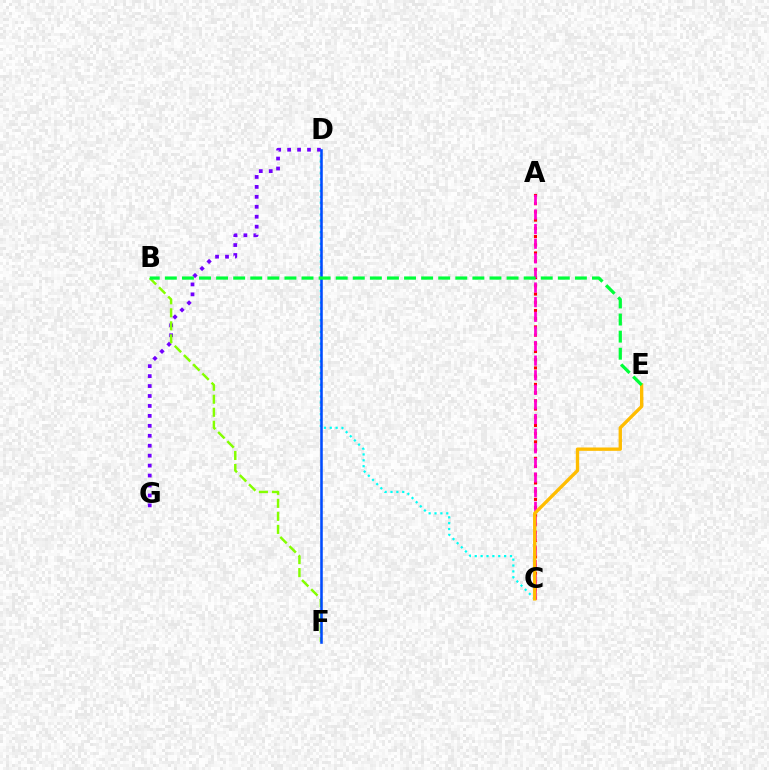{('C', 'D'): [{'color': '#00fff6', 'line_style': 'dotted', 'thickness': 1.6}], ('D', 'G'): [{'color': '#7200ff', 'line_style': 'dotted', 'thickness': 2.7}], ('A', 'C'): [{'color': '#ff0000', 'line_style': 'dotted', 'thickness': 2.23}, {'color': '#ff00cf', 'line_style': 'dashed', 'thickness': 1.98}], ('B', 'F'): [{'color': '#84ff00', 'line_style': 'dashed', 'thickness': 1.77}], ('C', 'E'): [{'color': '#ffbd00', 'line_style': 'solid', 'thickness': 2.41}], ('D', 'F'): [{'color': '#004bff', 'line_style': 'solid', 'thickness': 1.84}], ('B', 'E'): [{'color': '#00ff39', 'line_style': 'dashed', 'thickness': 2.32}]}